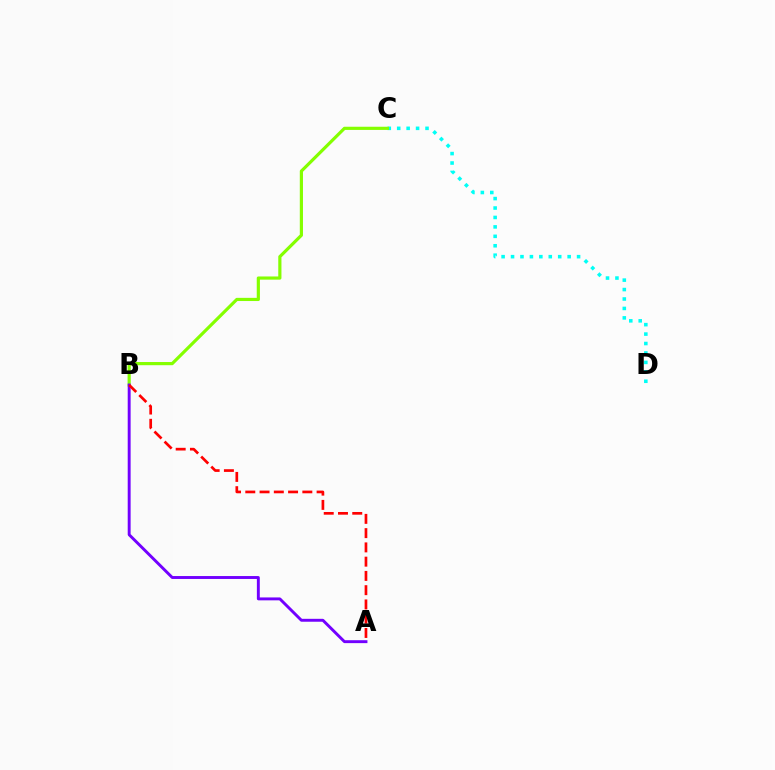{('C', 'D'): [{'color': '#00fff6', 'line_style': 'dotted', 'thickness': 2.56}], ('B', 'C'): [{'color': '#84ff00', 'line_style': 'solid', 'thickness': 2.29}], ('A', 'B'): [{'color': '#7200ff', 'line_style': 'solid', 'thickness': 2.1}, {'color': '#ff0000', 'line_style': 'dashed', 'thickness': 1.94}]}